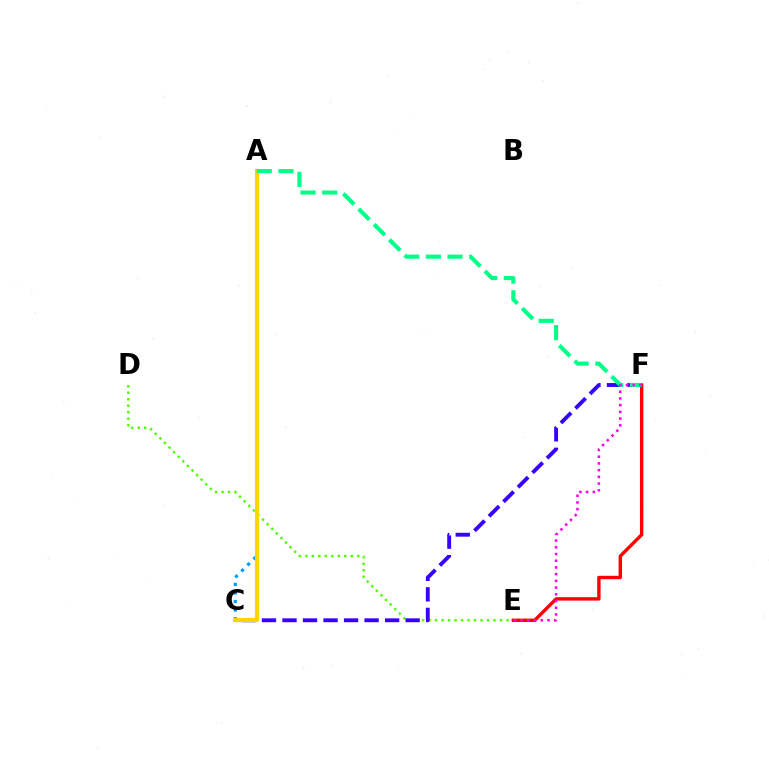{('A', 'C'): [{'color': '#009eff', 'line_style': 'dotted', 'thickness': 2.33}, {'color': '#ffd500', 'line_style': 'solid', 'thickness': 2.98}], ('D', 'E'): [{'color': '#4fff00', 'line_style': 'dotted', 'thickness': 1.76}], ('C', 'F'): [{'color': '#3700ff', 'line_style': 'dashed', 'thickness': 2.79}], ('E', 'F'): [{'color': '#ff0000', 'line_style': 'solid', 'thickness': 2.44}, {'color': '#ff00ed', 'line_style': 'dotted', 'thickness': 1.82}], ('A', 'F'): [{'color': '#00ff86', 'line_style': 'dashed', 'thickness': 2.95}]}